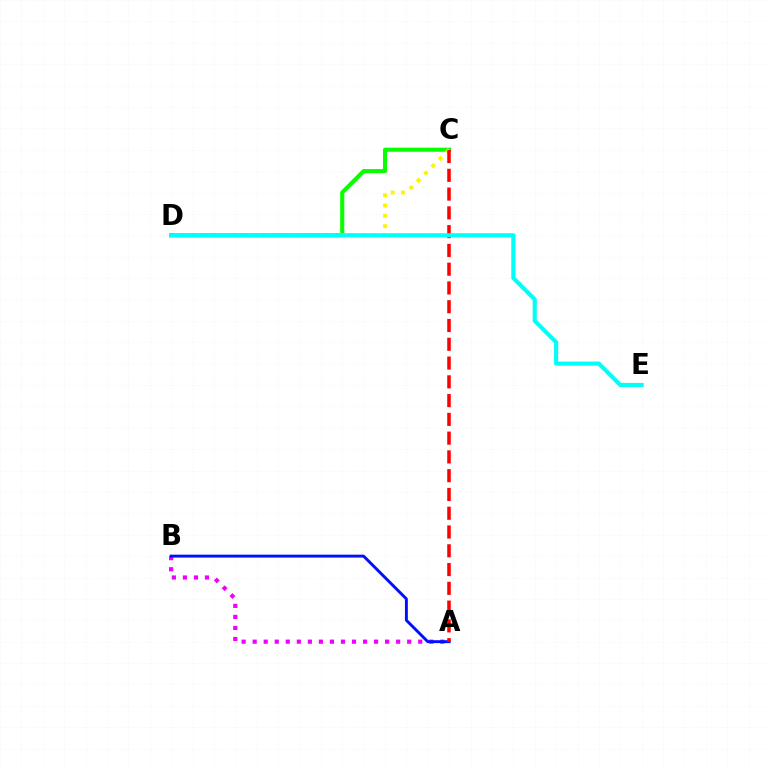{('A', 'B'): [{'color': '#ee00ff', 'line_style': 'dotted', 'thickness': 3.0}, {'color': '#0010ff', 'line_style': 'solid', 'thickness': 2.1}], ('C', 'D'): [{'color': '#08ff00', 'line_style': 'solid', 'thickness': 2.95}, {'color': '#fcf500', 'line_style': 'dotted', 'thickness': 2.81}], ('A', 'C'): [{'color': '#ff0000', 'line_style': 'dashed', 'thickness': 2.55}], ('D', 'E'): [{'color': '#00fff6', 'line_style': 'solid', 'thickness': 2.97}]}